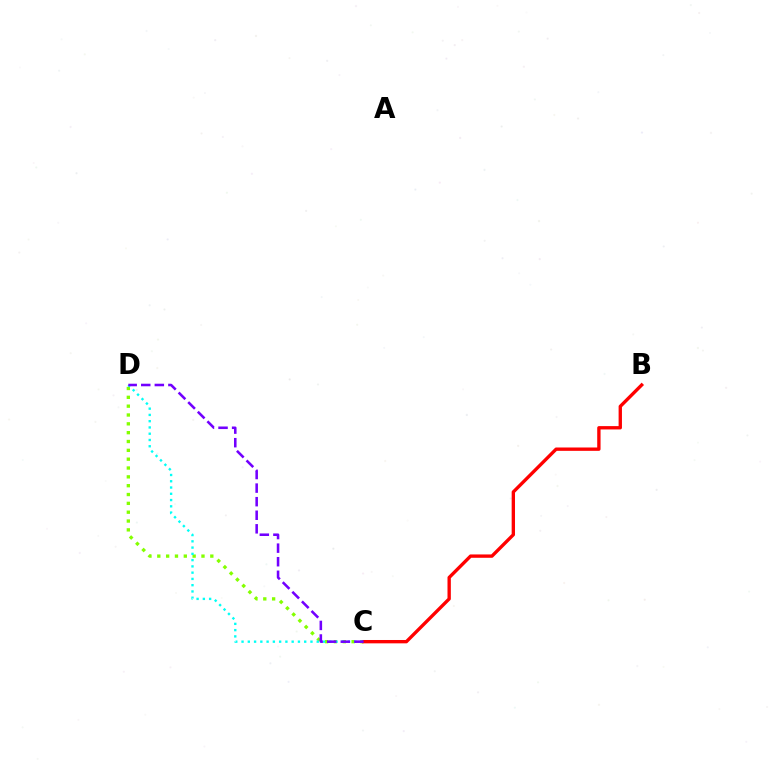{('C', 'D'): [{'color': '#84ff00', 'line_style': 'dotted', 'thickness': 2.4}, {'color': '#00fff6', 'line_style': 'dotted', 'thickness': 1.7}, {'color': '#7200ff', 'line_style': 'dashed', 'thickness': 1.84}], ('B', 'C'): [{'color': '#ff0000', 'line_style': 'solid', 'thickness': 2.41}]}